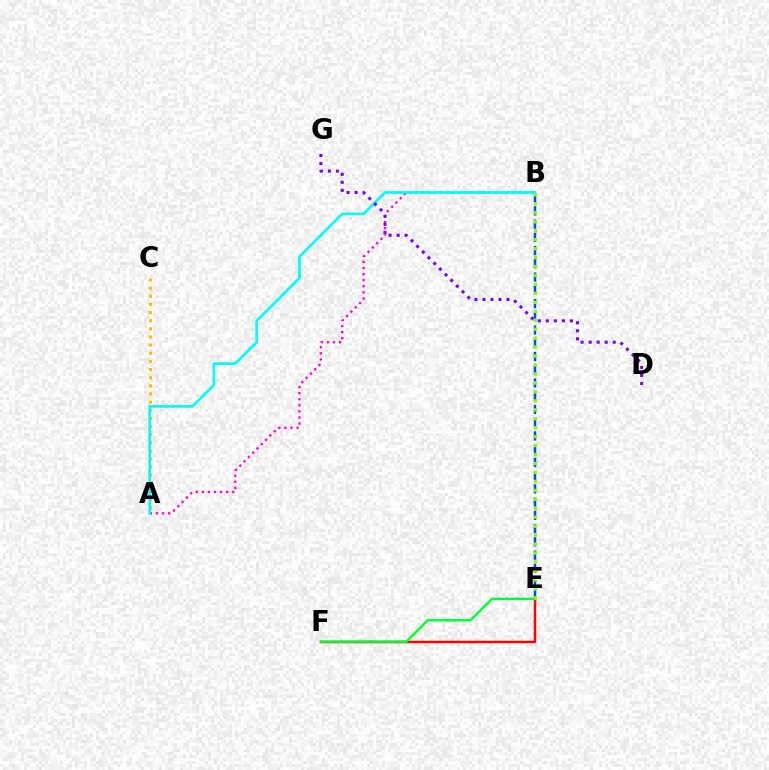{('A', 'B'): [{'color': '#ff00cf', 'line_style': 'dotted', 'thickness': 1.65}, {'color': '#00fff6', 'line_style': 'solid', 'thickness': 1.94}], ('B', 'E'): [{'color': '#004bff', 'line_style': 'dashed', 'thickness': 1.8}, {'color': '#84ff00', 'line_style': 'dotted', 'thickness': 2.43}], ('A', 'C'): [{'color': '#ffbd00', 'line_style': 'dotted', 'thickness': 2.21}], ('E', 'F'): [{'color': '#ff0000', 'line_style': 'solid', 'thickness': 1.79}, {'color': '#00ff39', 'line_style': 'solid', 'thickness': 1.75}], ('D', 'G'): [{'color': '#7200ff', 'line_style': 'dotted', 'thickness': 2.18}]}